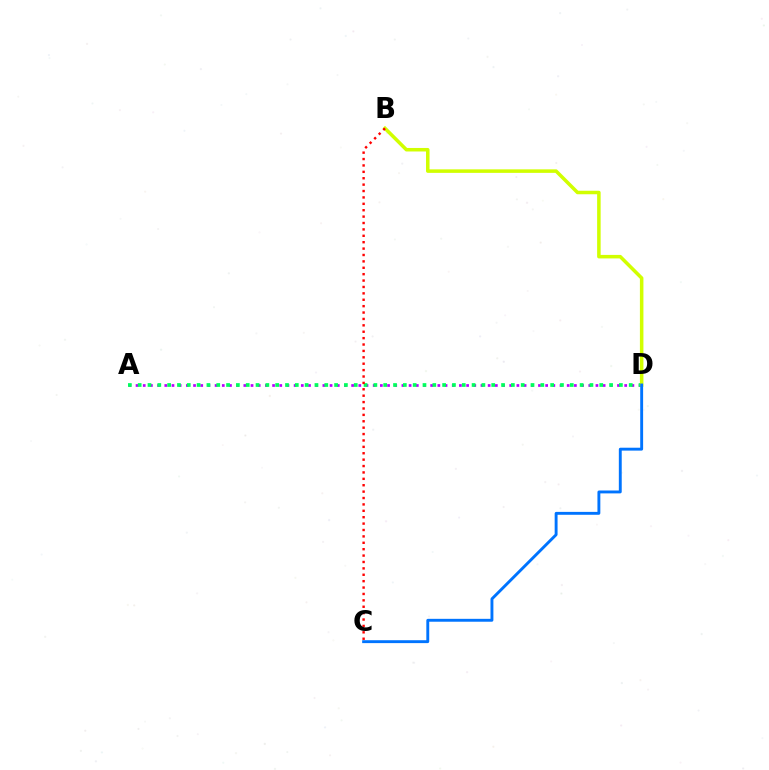{('A', 'D'): [{'color': '#b900ff', 'line_style': 'dotted', 'thickness': 1.95}, {'color': '#00ff5c', 'line_style': 'dotted', 'thickness': 2.67}], ('B', 'D'): [{'color': '#d1ff00', 'line_style': 'solid', 'thickness': 2.53}], ('C', 'D'): [{'color': '#0074ff', 'line_style': 'solid', 'thickness': 2.08}], ('B', 'C'): [{'color': '#ff0000', 'line_style': 'dotted', 'thickness': 1.74}]}